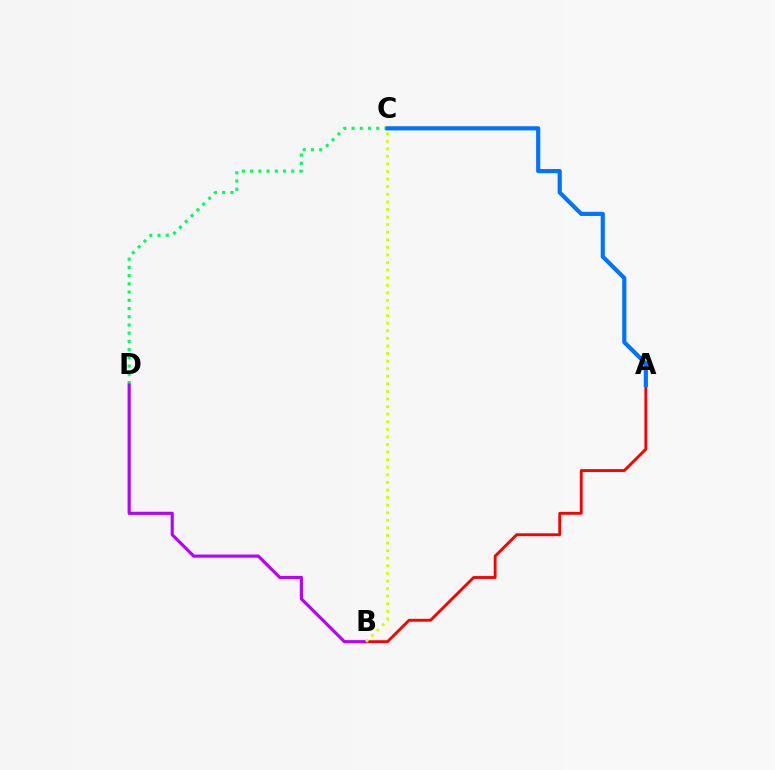{('A', 'B'): [{'color': '#ff0000', 'line_style': 'solid', 'thickness': 2.07}], ('C', 'D'): [{'color': '#00ff5c', 'line_style': 'dotted', 'thickness': 2.24}], ('A', 'C'): [{'color': '#0074ff', 'line_style': 'solid', 'thickness': 3.0}], ('B', 'D'): [{'color': '#b900ff', 'line_style': 'solid', 'thickness': 2.27}], ('B', 'C'): [{'color': '#d1ff00', 'line_style': 'dotted', 'thickness': 2.06}]}